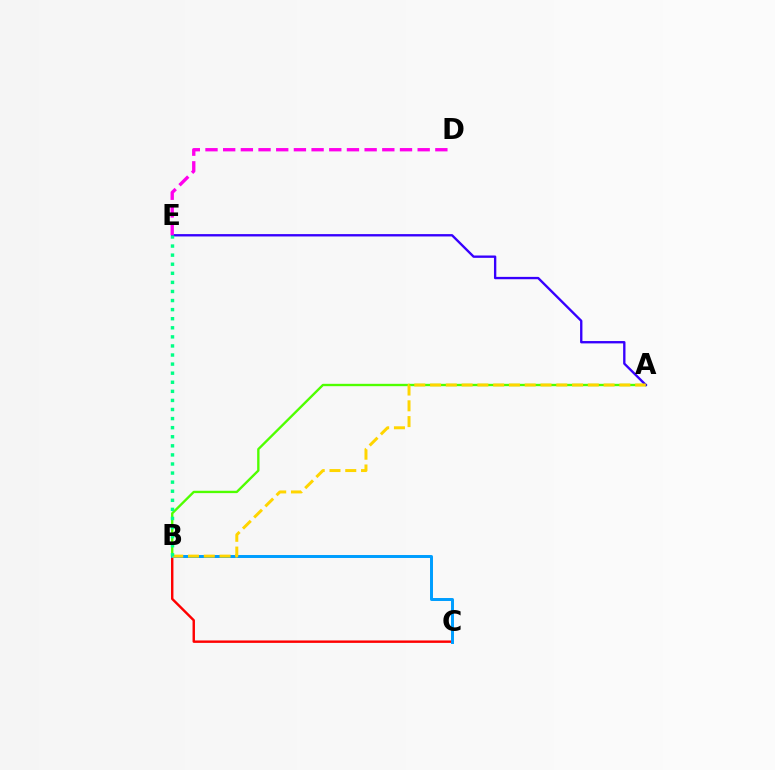{('B', 'C'): [{'color': '#ff0000', 'line_style': 'solid', 'thickness': 1.74}, {'color': '#009eff', 'line_style': 'solid', 'thickness': 2.14}], ('A', 'B'): [{'color': '#4fff00', 'line_style': 'solid', 'thickness': 1.7}, {'color': '#ffd500', 'line_style': 'dashed', 'thickness': 2.14}], ('A', 'E'): [{'color': '#3700ff', 'line_style': 'solid', 'thickness': 1.69}], ('D', 'E'): [{'color': '#ff00ed', 'line_style': 'dashed', 'thickness': 2.4}], ('B', 'E'): [{'color': '#00ff86', 'line_style': 'dotted', 'thickness': 2.47}]}